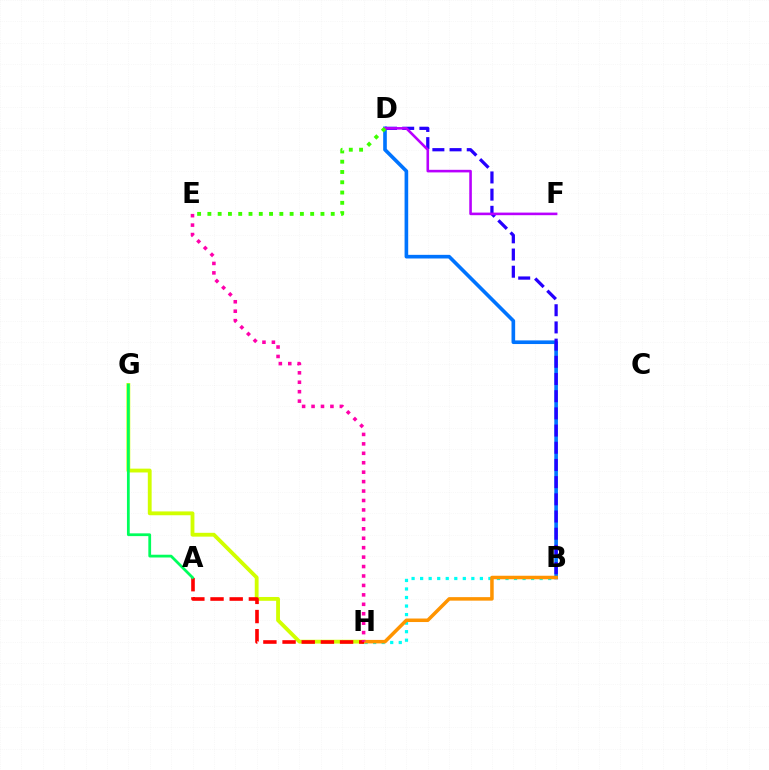{('B', 'D'): [{'color': '#0074ff', 'line_style': 'solid', 'thickness': 2.62}, {'color': '#2500ff', 'line_style': 'dashed', 'thickness': 2.34}], ('G', 'H'): [{'color': '#d1ff00', 'line_style': 'solid', 'thickness': 2.76}], ('B', 'H'): [{'color': '#00fff6', 'line_style': 'dotted', 'thickness': 2.32}, {'color': '#ff9400', 'line_style': 'solid', 'thickness': 2.53}], ('A', 'H'): [{'color': '#ff0000', 'line_style': 'dashed', 'thickness': 2.6}], ('D', 'F'): [{'color': '#b900ff', 'line_style': 'solid', 'thickness': 1.86}], ('D', 'E'): [{'color': '#3dff00', 'line_style': 'dotted', 'thickness': 2.79}], ('A', 'G'): [{'color': '#00ff5c', 'line_style': 'solid', 'thickness': 1.99}], ('E', 'H'): [{'color': '#ff00ac', 'line_style': 'dotted', 'thickness': 2.56}]}